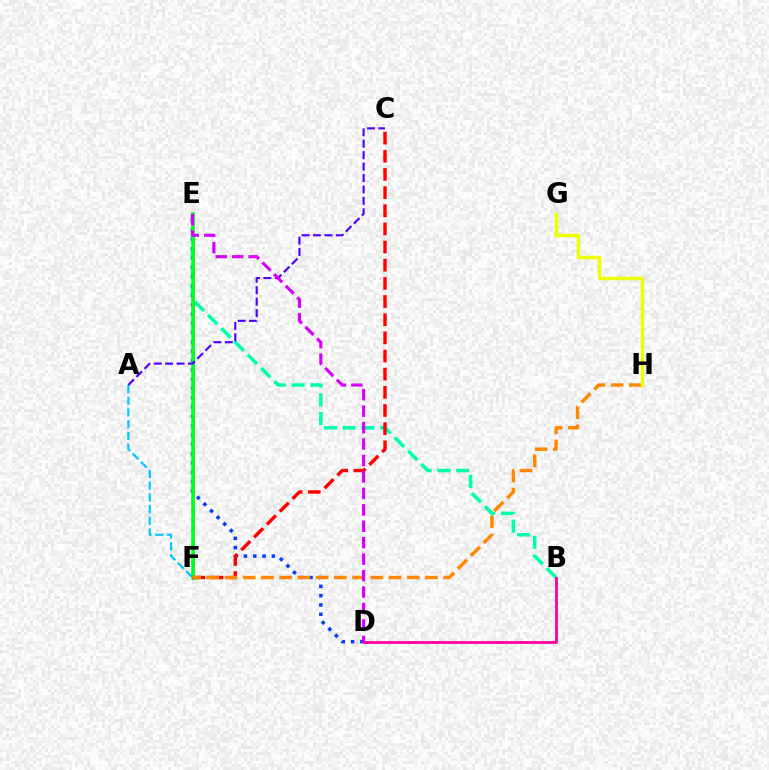{('B', 'E'): [{'color': '#00ffaf', 'line_style': 'dashed', 'thickness': 2.55}], ('D', 'E'): [{'color': '#003fff', 'line_style': 'dotted', 'thickness': 2.53}, {'color': '#d600ff', 'line_style': 'dashed', 'thickness': 2.23}], ('E', 'F'): [{'color': '#66ff00', 'line_style': 'solid', 'thickness': 2.12}, {'color': '#00ff27', 'line_style': 'solid', 'thickness': 2.61}], ('C', 'F'): [{'color': '#ff0000', 'line_style': 'dashed', 'thickness': 2.47}], ('A', 'F'): [{'color': '#00c7ff', 'line_style': 'dashed', 'thickness': 1.59}], ('B', 'D'): [{'color': '#ff00a0', 'line_style': 'solid', 'thickness': 2.04}], ('F', 'H'): [{'color': '#ff8800', 'line_style': 'dashed', 'thickness': 2.48}], ('A', 'C'): [{'color': '#4f00ff', 'line_style': 'dashed', 'thickness': 1.55}], ('G', 'H'): [{'color': '#eeff00', 'line_style': 'solid', 'thickness': 2.5}]}